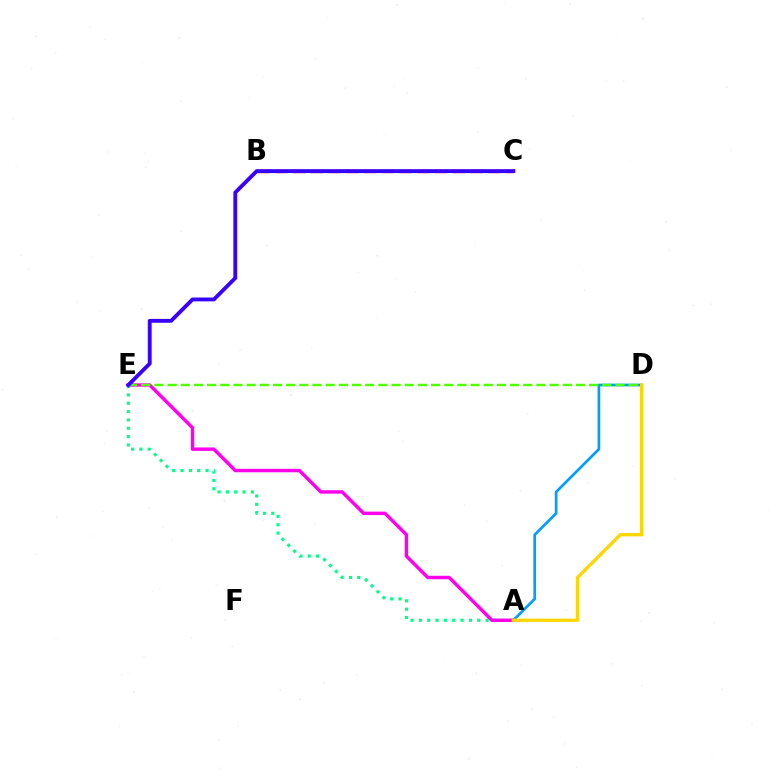{('B', 'C'): [{'color': '#ff0000', 'line_style': 'dashed', 'thickness': 2.41}], ('A', 'D'): [{'color': '#009eff', 'line_style': 'solid', 'thickness': 1.94}, {'color': '#ffd500', 'line_style': 'solid', 'thickness': 2.37}], ('A', 'E'): [{'color': '#00ff86', 'line_style': 'dotted', 'thickness': 2.27}, {'color': '#ff00ed', 'line_style': 'solid', 'thickness': 2.48}], ('D', 'E'): [{'color': '#4fff00', 'line_style': 'dashed', 'thickness': 1.79}], ('C', 'E'): [{'color': '#3700ff', 'line_style': 'solid', 'thickness': 2.78}]}